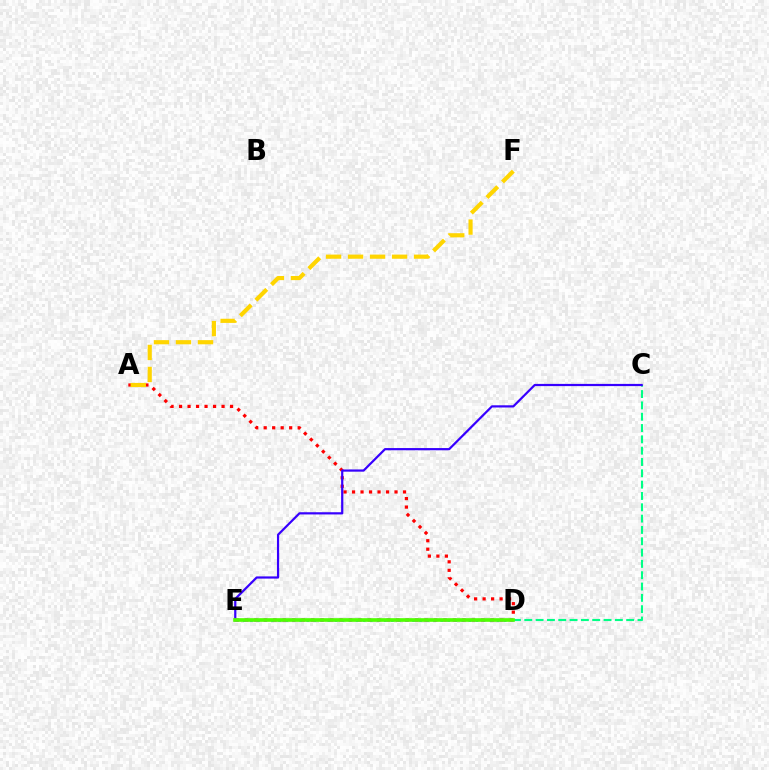{('D', 'E'): [{'color': '#009eff', 'line_style': 'dotted', 'thickness': 1.92}, {'color': '#ff00ed', 'line_style': 'dotted', 'thickness': 2.57}, {'color': '#4fff00', 'line_style': 'solid', 'thickness': 2.64}], ('A', 'D'): [{'color': '#ff0000', 'line_style': 'dotted', 'thickness': 2.31}], ('C', 'D'): [{'color': '#00ff86', 'line_style': 'dashed', 'thickness': 1.54}], ('C', 'E'): [{'color': '#3700ff', 'line_style': 'solid', 'thickness': 1.59}], ('A', 'F'): [{'color': '#ffd500', 'line_style': 'dashed', 'thickness': 2.99}]}